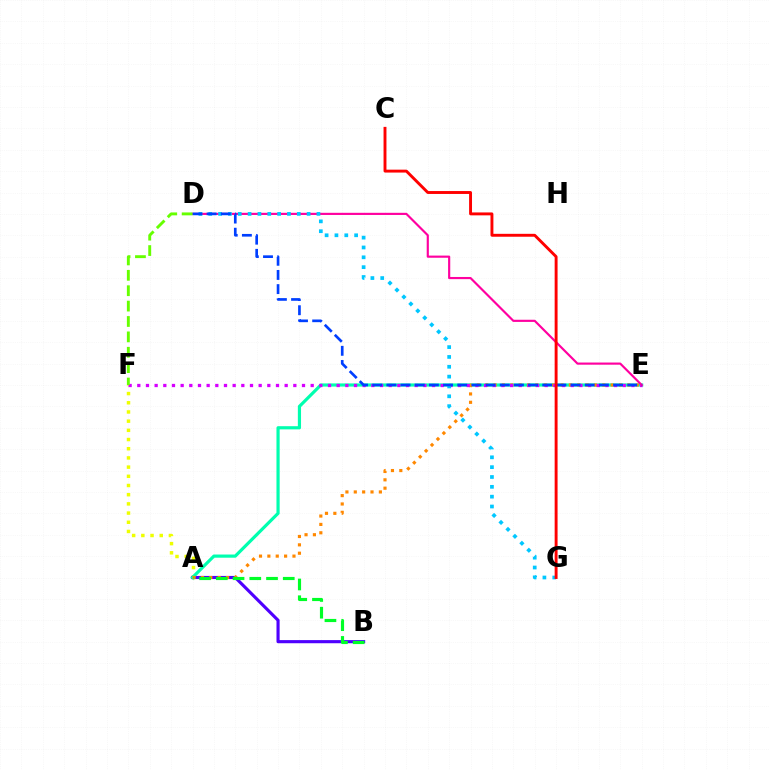{('A', 'F'): [{'color': '#eeff00', 'line_style': 'dotted', 'thickness': 2.5}], ('A', 'B'): [{'color': '#4f00ff', 'line_style': 'solid', 'thickness': 2.26}, {'color': '#00ff27', 'line_style': 'dashed', 'thickness': 2.27}], ('A', 'E'): [{'color': '#00ffaf', 'line_style': 'solid', 'thickness': 2.29}, {'color': '#ff8800', 'line_style': 'dotted', 'thickness': 2.27}], ('E', 'F'): [{'color': '#d600ff', 'line_style': 'dotted', 'thickness': 2.36}], ('D', 'E'): [{'color': '#ff00a0', 'line_style': 'solid', 'thickness': 1.55}, {'color': '#003fff', 'line_style': 'dashed', 'thickness': 1.92}], ('D', 'G'): [{'color': '#00c7ff', 'line_style': 'dotted', 'thickness': 2.67}], ('C', 'G'): [{'color': '#ff0000', 'line_style': 'solid', 'thickness': 2.1}], ('D', 'F'): [{'color': '#66ff00', 'line_style': 'dashed', 'thickness': 2.09}]}